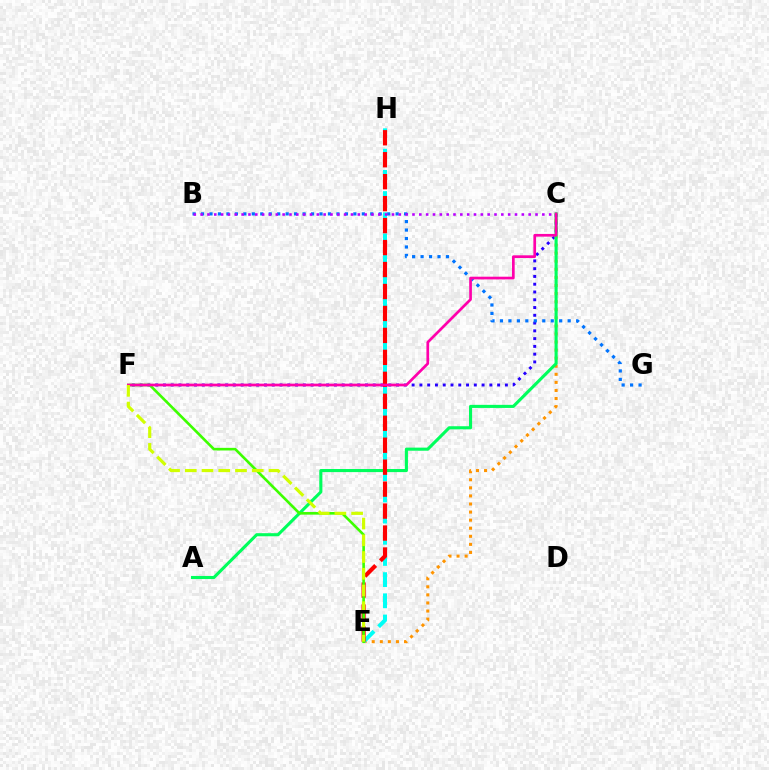{('C', 'F'): [{'color': '#2500ff', 'line_style': 'dotted', 'thickness': 2.11}, {'color': '#ff00ac', 'line_style': 'solid', 'thickness': 1.95}], ('C', 'E'): [{'color': '#ff9400', 'line_style': 'dotted', 'thickness': 2.19}], ('A', 'C'): [{'color': '#00ff5c', 'line_style': 'solid', 'thickness': 2.23}], ('E', 'H'): [{'color': '#00fff6', 'line_style': 'dashed', 'thickness': 2.88}, {'color': '#ff0000', 'line_style': 'dashed', 'thickness': 2.98}], ('B', 'G'): [{'color': '#0074ff', 'line_style': 'dotted', 'thickness': 2.3}], ('E', 'F'): [{'color': '#3dff00', 'line_style': 'solid', 'thickness': 1.89}, {'color': '#d1ff00', 'line_style': 'dashed', 'thickness': 2.27}], ('B', 'C'): [{'color': '#b900ff', 'line_style': 'dotted', 'thickness': 1.86}]}